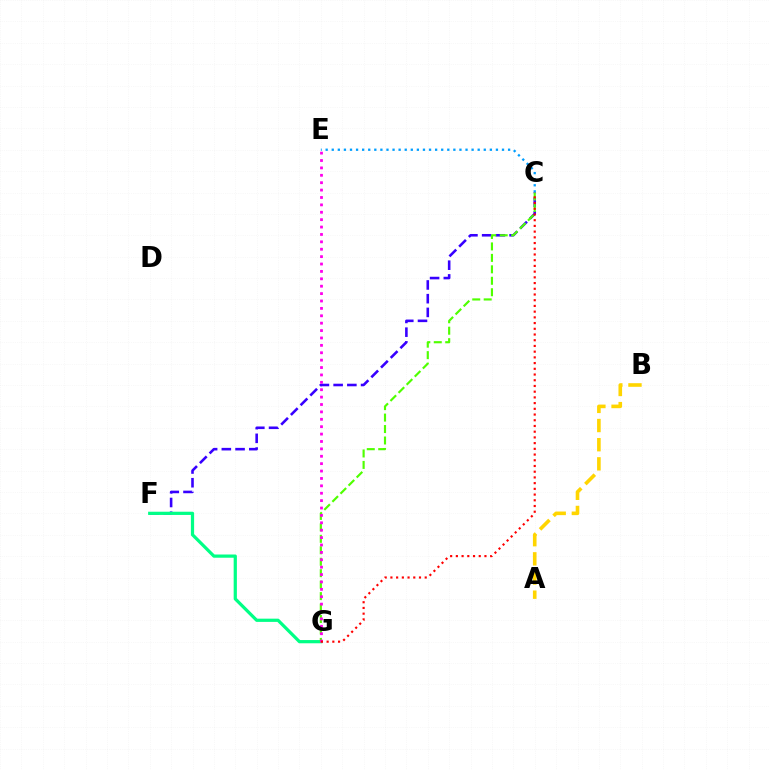{('C', 'F'): [{'color': '#3700ff', 'line_style': 'dashed', 'thickness': 1.86}], ('F', 'G'): [{'color': '#00ff86', 'line_style': 'solid', 'thickness': 2.32}], ('C', 'G'): [{'color': '#4fff00', 'line_style': 'dashed', 'thickness': 1.56}, {'color': '#ff0000', 'line_style': 'dotted', 'thickness': 1.55}], ('E', 'G'): [{'color': '#ff00ed', 'line_style': 'dotted', 'thickness': 2.01}], ('A', 'B'): [{'color': '#ffd500', 'line_style': 'dashed', 'thickness': 2.6}], ('C', 'E'): [{'color': '#009eff', 'line_style': 'dotted', 'thickness': 1.65}]}